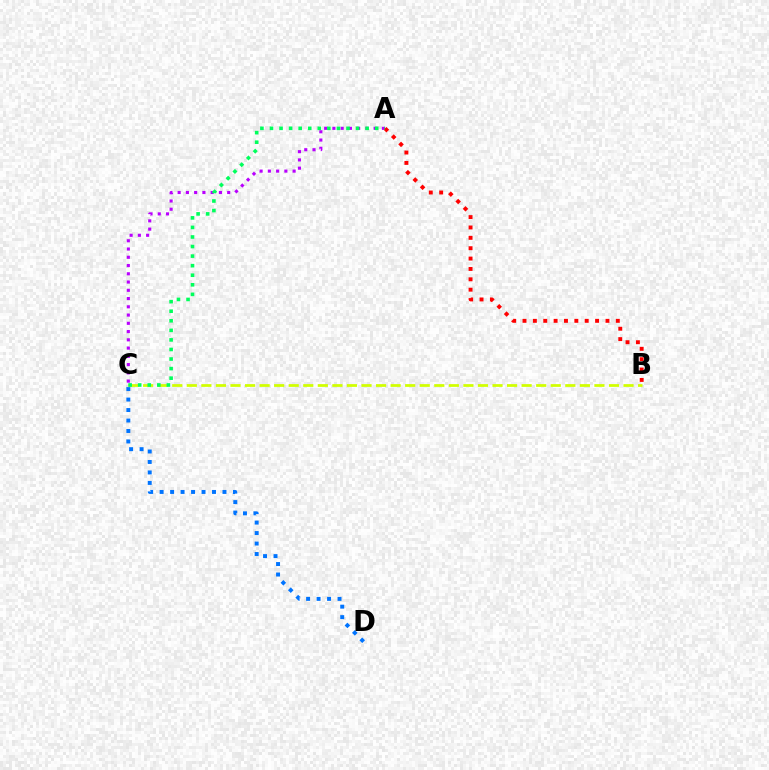{('A', 'C'): [{'color': '#b900ff', 'line_style': 'dotted', 'thickness': 2.24}, {'color': '#00ff5c', 'line_style': 'dotted', 'thickness': 2.6}], ('C', 'D'): [{'color': '#0074ff', 'line_style': 'dotted', 'thickness': 2.85}], ('A', 'B'): [{'color': '#ff0000', 'line_style': 'dotted', 'thickness': 2.82}], ('B', 'C'): [{'color': '#d1ff00', 'line_style': 'dashed', 'thickness': 1.98}]}